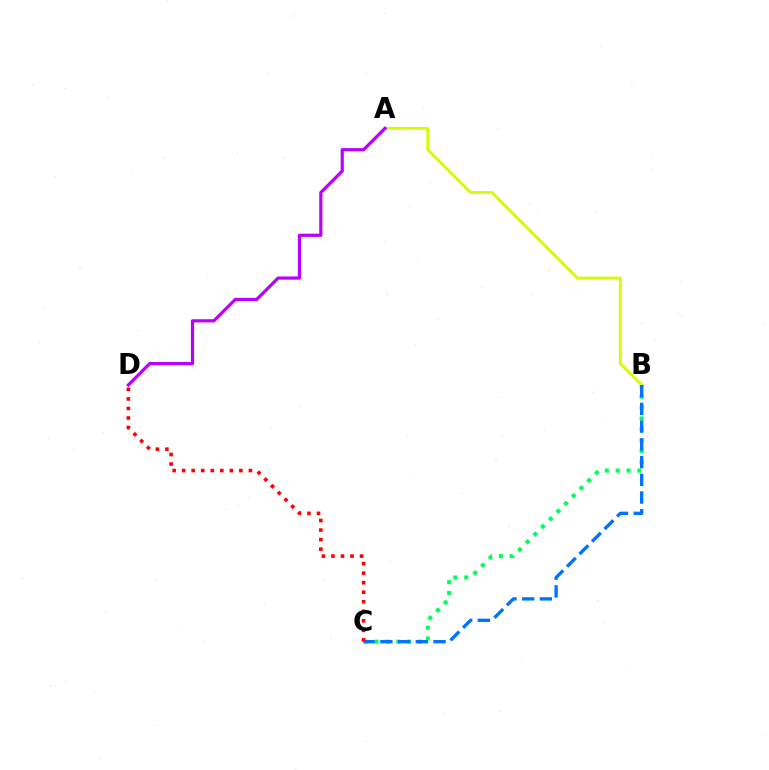{('A', 'B'): [{'color': '#d1ff00', 'line_style': 'solid', 'thickness': 2.06}], ('B', 'C'): [{'color': '#00ff5c', 'line_style': 'dotted', 'thickness': 2.95}, {'color': '#0074ff', 'line_style': 'dashed', 'thickness': 2.41}], ('A', 'D'): [{'color': '#b900ff', 'line_style': 'solid', 'thickness': 2.3}], ('C', 'D'): [{'color': '#ff0000', 'line_style': 'dotted', 'thickness': 2.59}]}